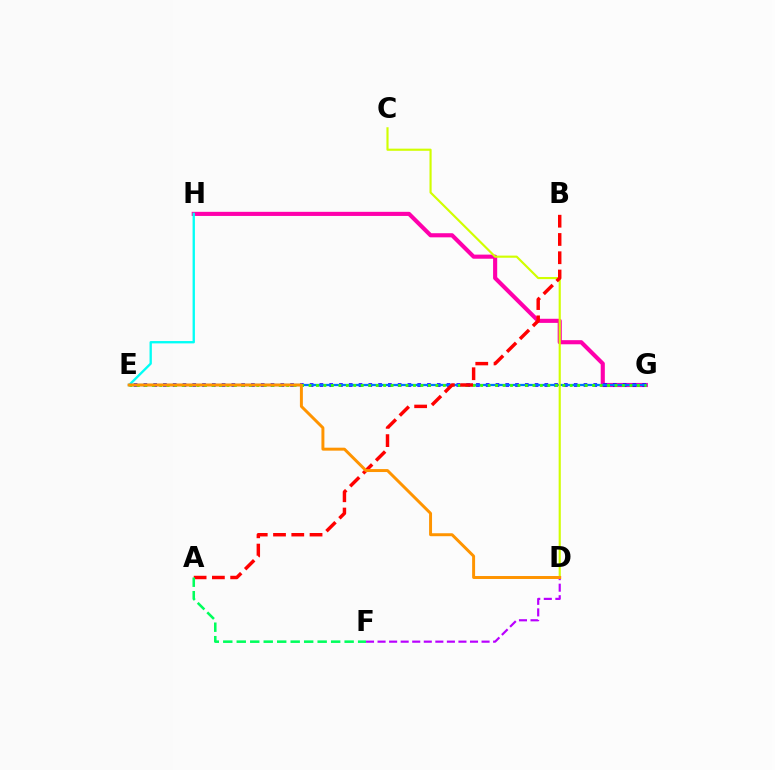{('G', 'H'): [{'color': '#ff00ac', 'line_style': 'solid', 'thickness': 2.96}], ('E', 'G'): [{'color': '#2500ff', 'line_style': 'dotted', 'thickness': 2.66}, {'color': '#0074ff', 'line_style': 'solid', 'thickness': 1.63}, {'color': '#3dff00', 'line_style': 'dotted', 'thickness': 2.03}], ('D', 'F'): [{'color': '#b900ff', 'line_style': 'dashed', 'thickness': 1.57}], ('E', 'H'): [{'color': '#00fff6', 'line_style': 'solid', 'thickness': 1.68}], ('C', 'D'): [{'color': '#d1ff00', 'line_style': 'solid', 'thickness': 1.55}], ('A', 'B'): [{'color': '#ff0000', 'line_style': 'dashed', 'thickness': 2.48}], ('D', 'E'): [{'color': '#ff9400', 'line_style': 'solid', 'thickness': 2.13}], ('A', 'F'): [{'color': '#00ff5c', 'line_style': 'dashed', 'thickness': 1.83}]}